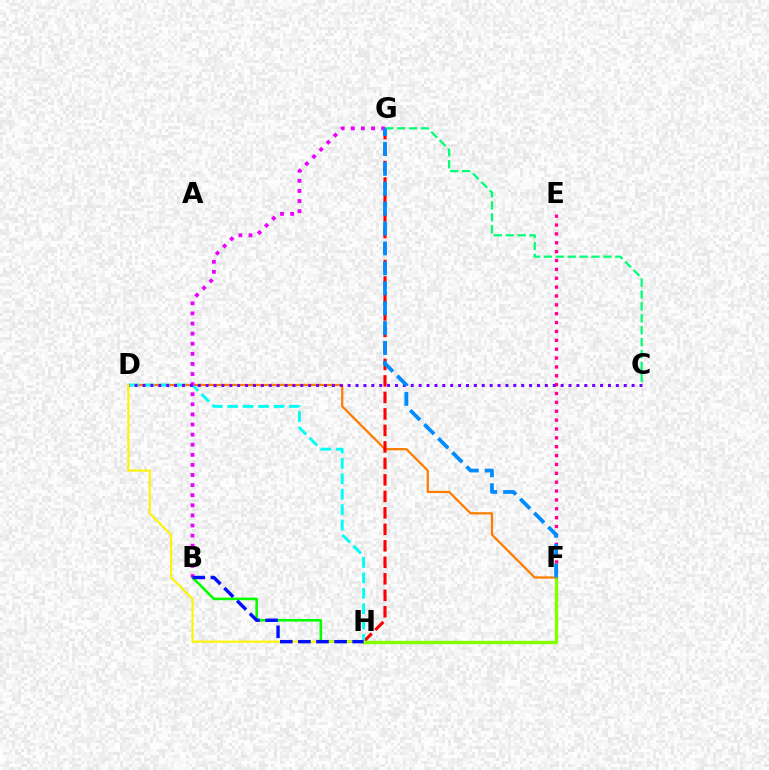{('D', 'F'): [{'color': '#ff7c00', 'line_style': 'solid', 'thickness': 1.62}], ('B', 'H'): [{'color': '#08ff00', 'line_style': 'solid', 'thickness': 1.88}, {'color': '#0010ff', 'line_style': 'dashed', 'thickness': 2.46}], ('G', 'H'): [{'color': '#ff0000', 'line_style': 'dashed', 'thickness': 2.24}], ('F', 'H'): [{'color': '#84ff00', 'line_style': 'solid', 'thickness': 2.46}], ('E', 'F'): [{'color': '#ff0094', 'line_style': 'dotted', 'thickness': 2.41}], ('D', 'H'): [{'color': '#00fff6', 'line_style': 'dashed', 'thickness': 2.09}, {'color': '#fcf500', 'line_style': 'solid', 'thickness': 1.5}], ('B', 'G'): [{'color': '#ee00ff', 'line_style': 'dotted', 'thickness': 2.74}], ('C', 'D'): [{'color': '#7200ff', 'line_style': 'dotted', 'thickness': 2.14}], ('C', 'G'): [{'color': '#00ff74', 'line_style': 'dashed', 'thickness': 1.62}], ('F', 'G'): [{'color': '#008cff', 'line_style': 'dashed', 'thickness': 2.7}]}